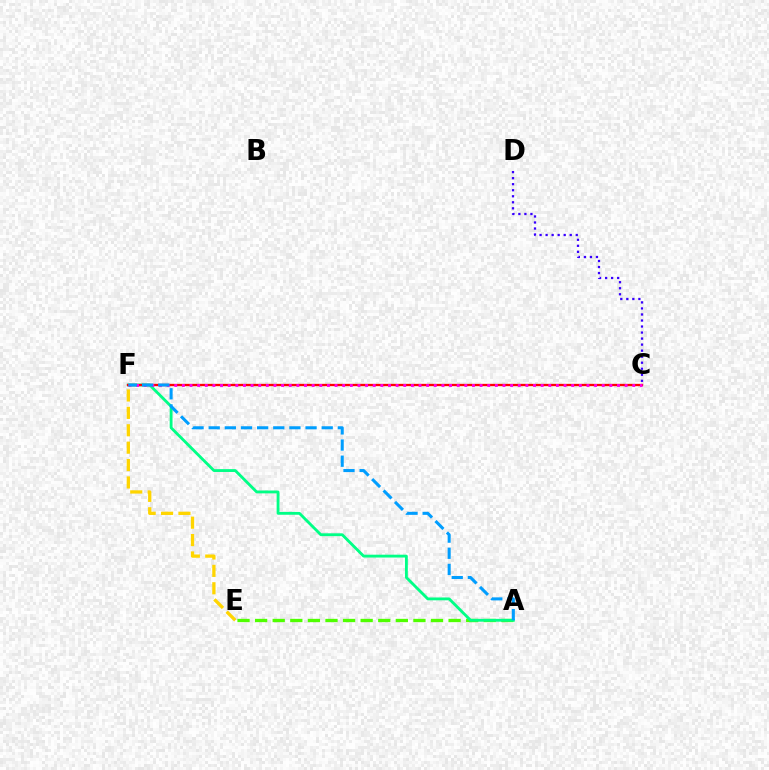{('A', 'E'): [{'color': '#4fff00', 'line_style': 'dashed', 'thickness': 2.39}], ('A', 'F'): [{'color': '#00ff86', 'line_style': 'solid', 'thickness': 2.05}, {'color': '#009eff', 'line_style': 'dashed', 'thickness': 2.19}], ('C', 'D'): [{'color': '#3700ff', 'line_style': 'dotted', 'thickness': 1.64}], ('C', 'F'): [{'color': '#ff0000', 'line_style': 'solid', 'thickness': 1.67}, {'color': '#ff00ed', 'line_style': 'dotted', 'thickness': 2.07}], ('E', 'F'): [{'color': '#ffd500', 'line_style': 'dashed', 'thickness': 2.36}]}